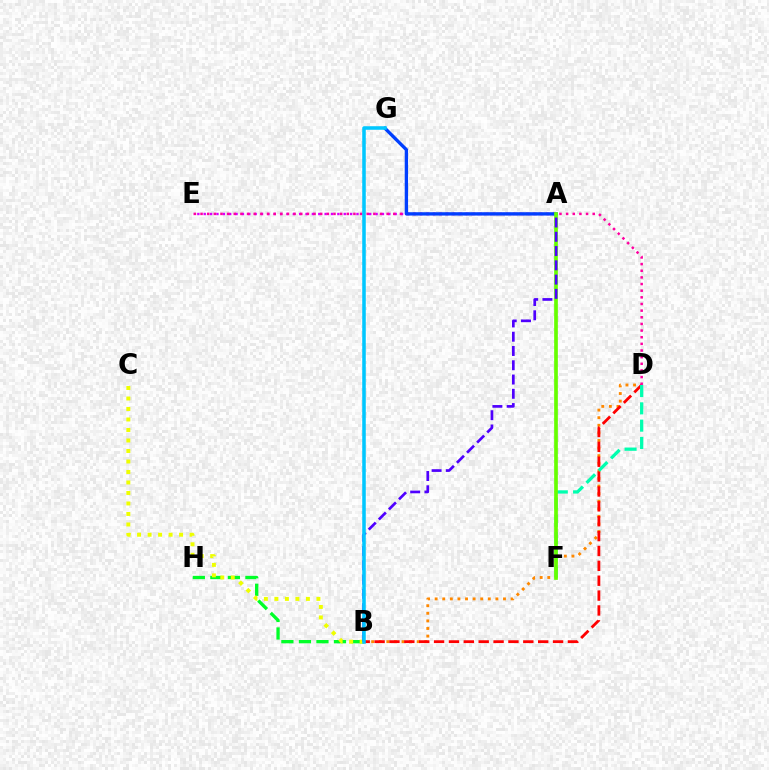{('B', 'D'): [{'color': '#ff8800', 'line_style': 'dotted', 'thickness': 2.06}, {'color': '#ff0000', 'line_style': 'dashed', 'thickness': 2.02}], ('A', 'E'): [{'color': '#d600ff', 'line_style': 'dotted', 'thickness': 1.73}], ('D', 'F'): [{'color': '#00ffaf', 'line_style': 'dashed', 'thickness': 2.35}], ('D', 'E'): [{'color': '#ff00a0', 'line_style': 'dotted', 'thickness': 1.81}], ('A', 'G'): [{'color': '#003fff', 'line_style': 'solid', 'thickness': 2.4}], ('B', 'H'): [{'color': '#00ff27', 'line_style': 'dashed', 'thickness': 2.38}], ('B', 'C'): [{'color': '#eeff00', 'line_style': 'dotted', 'thickness': 2.85}], ('A', 'F'): [{'color': '#66ff00', 'line_style': 'solid', 'thickness': 2.65}], ('A', 'B'): [{'color': '#4f00ff', 'line_style': 'dashed', 'thickness': 1.94}], ('B', 'G'): [{'color': '#00c7ff', 'line_style': 'solid', 'thickness': 2.55}]}